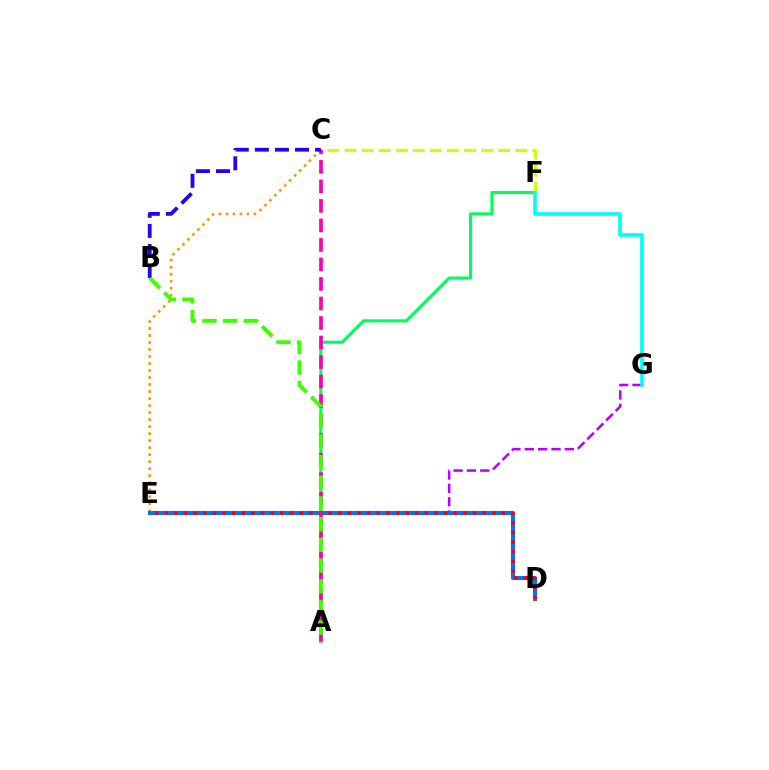{('E', 'G'): [{'color': '#b900ff', 'line_style': 'dashed', 'thickness': 1.81}], ('C', 'E'): [{'color': '#ff9400', 'line_style': 'dotted', 'thickness': 1.9}], ('A', 'F'): [{'color': '#00ff5c', 'line_style': 'solid', 'thickness': 2.24}], ('C', 'F'): [{'color': '#d1ff00', 'line_style': 'dashed', 'thickness': 2.32}], ('D', 'E'): [{'color': '#0074ff', 'line_style': 'solid', 'thickness': 2.97}, {'color': '#ff0000', 'line_style': 'dotted', 'thickness': 2.62}], ('F', 'G'): [{'color': '#00fff6', 'line_style': 'solid', 'thickness': 2.63}], ('A', 'C'): [{'color': '#ff00ac', 'line_style': 'dashed', 'thickness': 2.65}], ('B', 'C'): [{'color': '#2500ff', 'line_style': 'dashed', 'thickness': 2.73}], ('A', 'B'): [{'color': '#3dff00', 'line_style': 'dashed', 'thickness': 2.81}]}